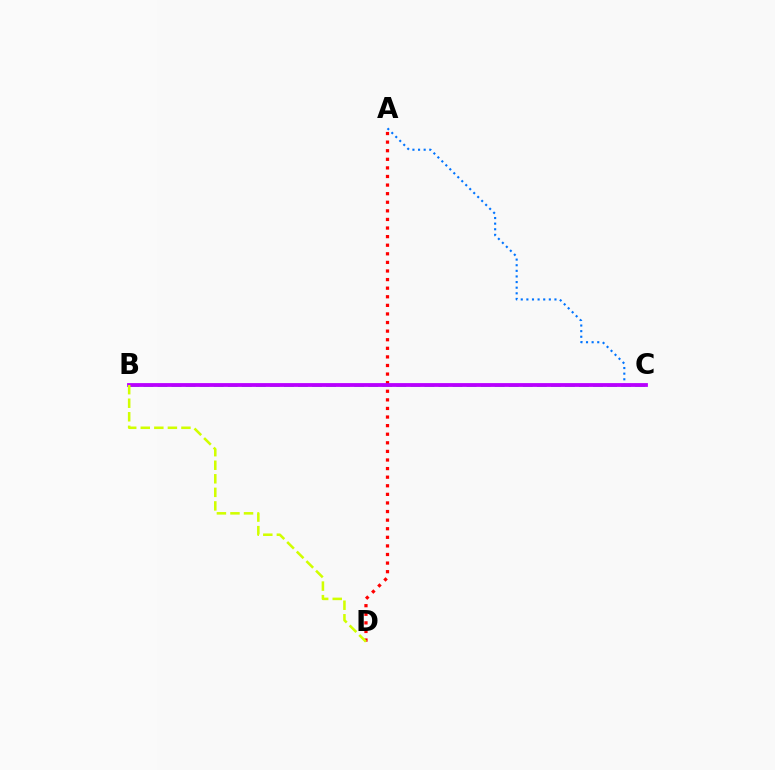{('A', 'D'): [{'color': '#ff0000', 'line_style': 'dotted', 'thickness': 2.33}], ('B', 'C'): [{'color': '#00ff5c', 'line_style': 'dashed', 'thickness': 1.91}, {'color': '#b900ff', 'line_style': 'solid', 'thickness': 2.74}], ('A', 'C'): [{'color': '#0074ff', 'line_style': 'dotted', 'thickness': 1.53}], ('B', 'D'): [{'color': '#d1ff00', 'line_style': 'dashed', 'thickness': 1.84}]}